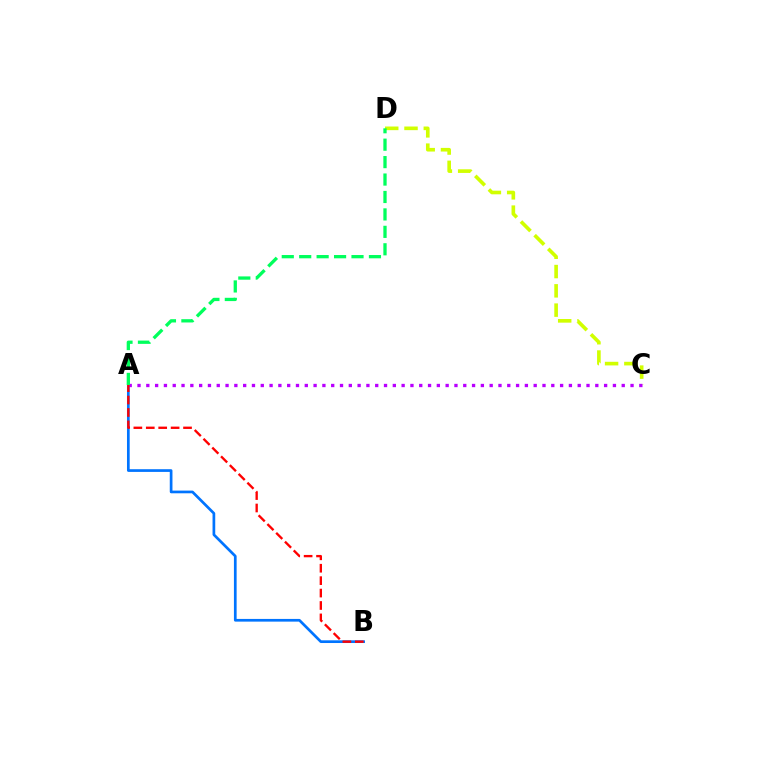{('A', 'B'): [{'color': '#0074ff', 'line_style': 'solid', 'thickness': 1.94}, {'color': '#ff0000', 'line_style': 'dashed', 'thickness': 1.69}], ('C', 'D'): [{'color': '#d1ff00', 'line_style': 'dashed', 'thickness': 2.62}], ('A', 'C'): [{'color': '#b900ff', 'line_style': 'dotted', 'thickness': 2.39}], ('A', 'D'): [{'color': '#00ff5c', 'line_style': 'dashed', 'thickness': 2.37}]}